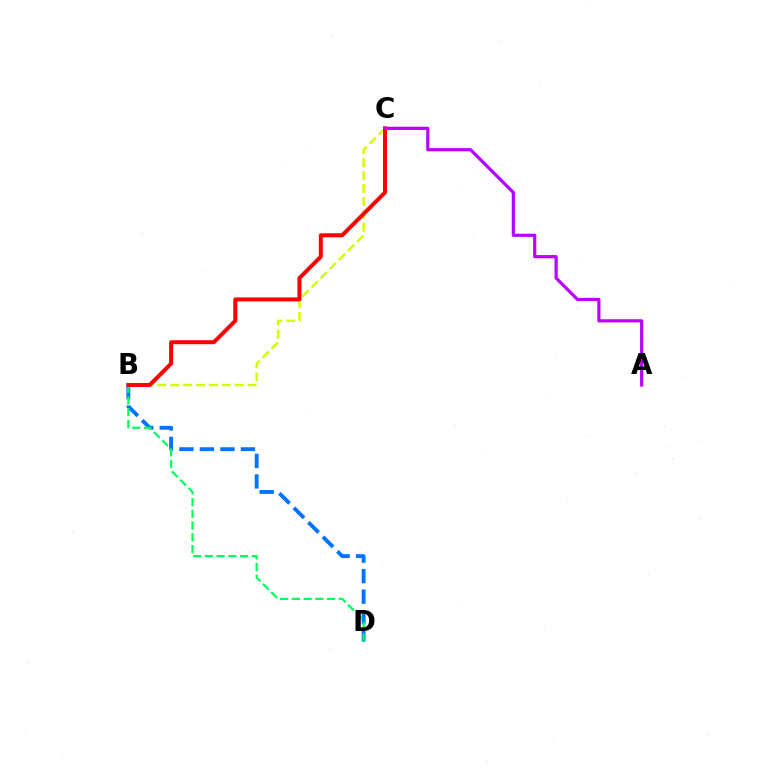{('B', 'D'): [{'color': '#0074ff', 'line_style': 'dashed', 'thickness': 2.79}, {'color': '#00ff5c', 'line_style': 'dashed', 'thickness': 1.59}], ('B', 'C'): [{'color': '#d1ff00', 'line_style': 'dashed', 'thickness': 1.75}, {'color': '#ff0000', 'line_style': 'solid', 'thickness': 2.86}], ('A', 'C'): [{'color': '#b900ff', 'line_style': 'solid', 'thickness': 2.29}]}